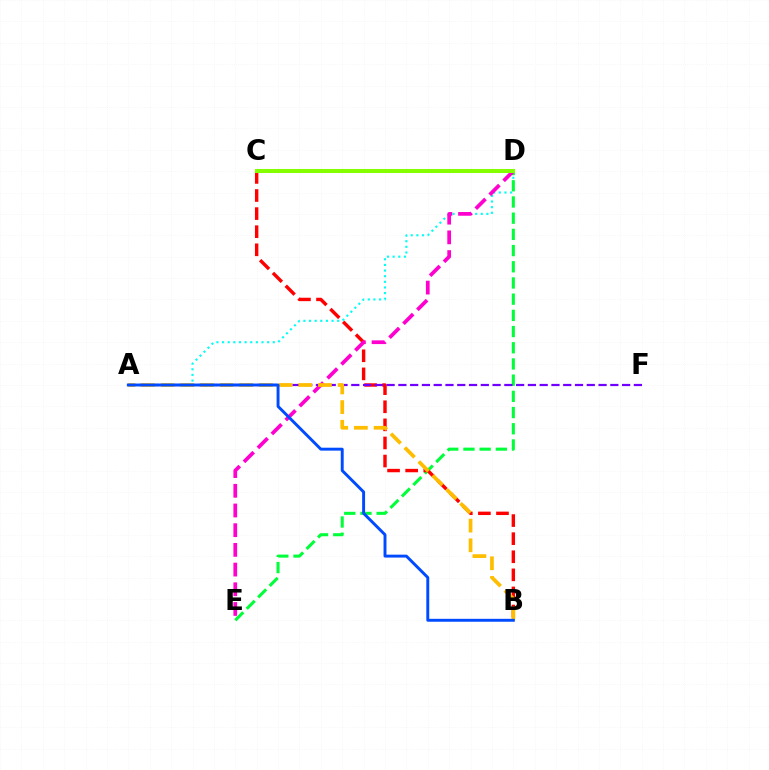{('A', 'D'): [{'color': '#00fff6', 'line_style': 'dotted', 'thickness': 1.53}], ('D', 'E'): [{'color': '#00ff39', 'line_style': 'dashed', 'thickness': 2.2}, {'color': '#ff00cf', 'line_style': 'dashed', 'thickness': 2.68}], ('B', 'C'): [{'color': '#ff0000', 'line_style': 'dashed', 'thickness': 2.46}], ('A', 'F'): [{'color': '#7200ff', 'line_style': 'dashed', 'thickness': 1.6}], ('A', 'B'): [{'color': '#ffbd00', 'line_style': 'dashed', 'thickness': 2.67}, {'color': '#004bff', 'line_style': 'solid', 'thickness': 2.11}], ('C', 'D'): [{'color': '#84ff00', 'line_style': 'solid', 'thickness': 2.9}]}